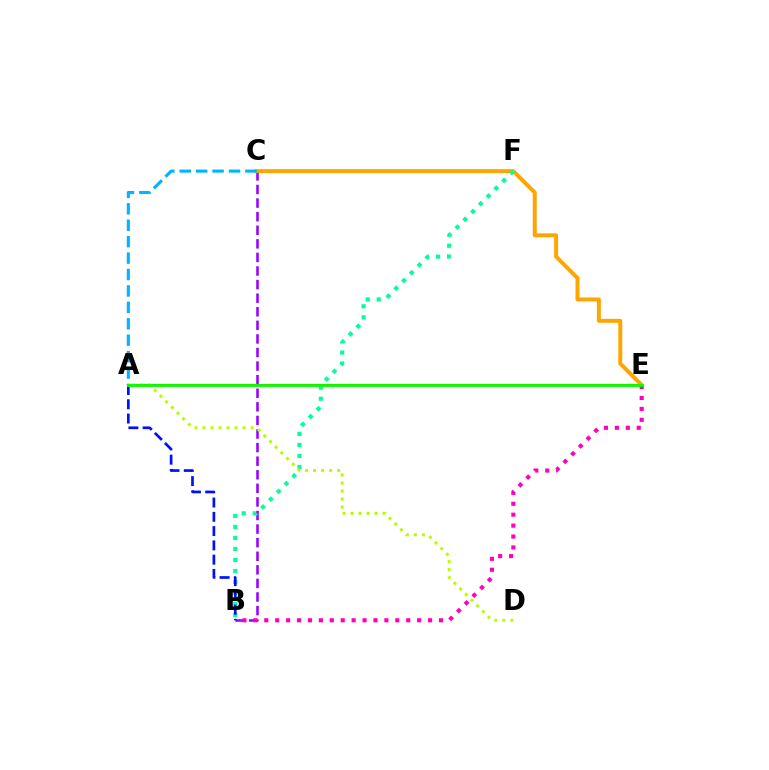{('A', 'E'): [{'color': '#ff0000', 'line_style': 'solid', 'thickness': 1.55}, {'color': '#08ff00', 'line_style': 'solid', 'thickness': 2.06}], ('B', 'C'): [{'color': '#9b00ff', 'line_style': 'dashed', 'thickness': 1.85}], ('C', 'E'): [{'color': '#ffa500', 'line_style': 'solid', 'thickness': 2.85}], ('B', 'F'): [{'color': '#00ff9d', 'line_style': 'dotted', 'thickness': 2.99}], ('A', 'D'): [{'color': '#b3ff00', 'line_style': 'dotted', 'thickness': 2.18}], ('A', 'B'): [{'color': '#0010ff', 'line_style': 'dashed', 'thickness': 1.94}], ('A', 'C'): [{'color': '#00b5ff', 'line_style': 'dashed', 'thickness': 2.23}], ('B', 'E'): [{'color': '#ff00bd', 'line_style': 'dotted', 'thickness': 2.97}]}